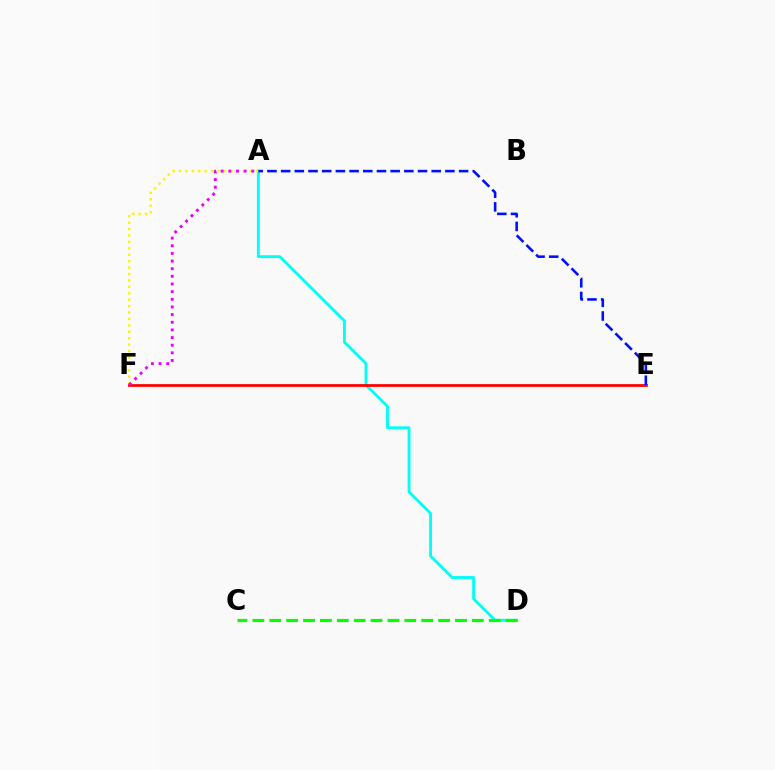{('A', 'D'): [{'color': '#00fff6', 'line_style': 'solid', 'thickness': 2.06}], ('A', 'F'): [{'color': '#fcf500', 'line_style': 'dotted', 'thickness': 1.74}, {'color': '#ee00ff', 'line_style': 'dotted', 'thickness': 2.08}], ('E', 'F'): [{'color': '#ff0000', 'line_style': 'solid', 'thickness': 1.98}], ('C', 'D'): [{'color': '#08ff00', 'line_style': 'dashed', 'thickness': 2.29}], ('A', 'E'): [{'color': '#0010ff', 'line_style': 'dashed', 'thickness': 1.86}]}